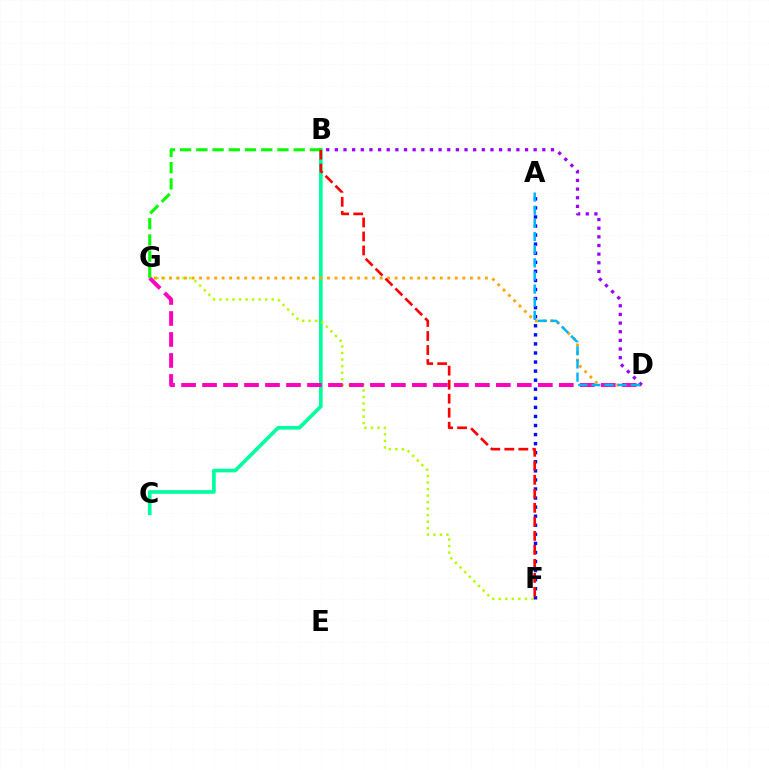{('B', 'C'): [{'color': '#00ff9d', 'line_style': 'solid', 'thickness': 2.64}], ('F', 'G'): [{'color': '#b3ff00', 'line_style': 'dotted', 'thickness': 1.78}], ('D', 'G'): [{'color': '#ffa500', 'line_style': 'dotted', 'thickness': 2.04}, {'color': '#ff00bd', 'line_style': 'dashed', 'thickness': 2.85}], ('B', 'G'): [{'color': '#08ff00', 'line_style': 'dashed', 'thickness': 2.2}], ('A', 'F'): [{'color': '#0010ff', 'line_style': 'dotted', 'thickness': 2.46}], ('B', 'D'): [{'color': '#9b00ff', 'line_style': 'dotted', 'thickness': 2.35}], ('B', 'F'): [{'color': '#ff0000', 'line_style': 'dashed', 'thickness': 1.9}], ('A', 'D'): [{'color': '#00b5ff', 'line_style': 'dashed', 'thickness': 1.79}]}